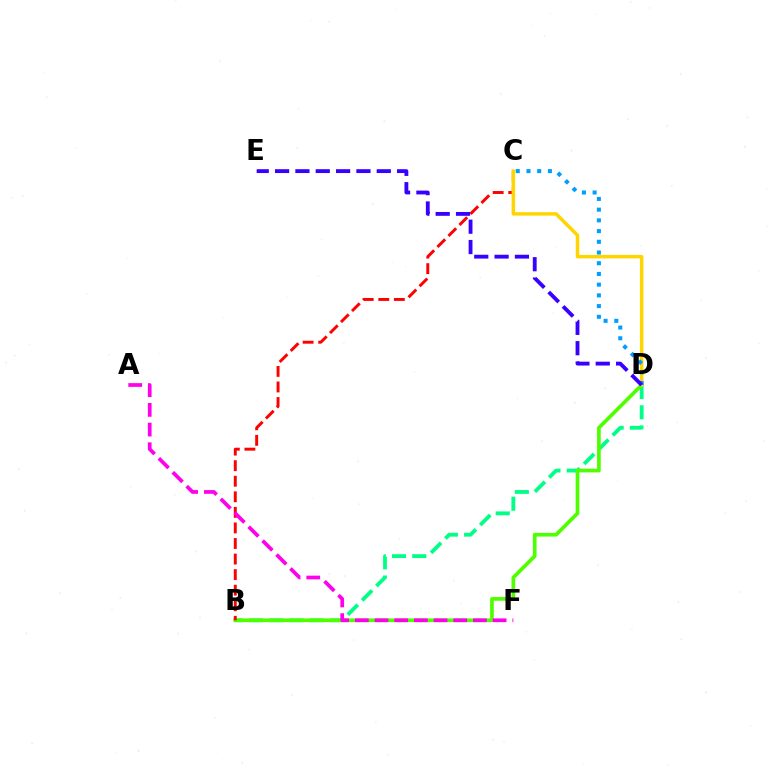{('B', 'D'): [{'color': '#00ff86', 'line_style': 'dashed', 'thickness': 2.75}, {'color': '#4fff00', 'line_style': 'solid', 'thickness': 2.66}], ('B', 'C'): [{'color': '#ff0000', 'line_style': 'dashed', 'thickness': 2.11}], ('C', 'D'): [{'color': '#ffd500', 'line_style': 'solid', 'thickness': 2.5}, {'color': '#009eff', 'line_style': 'dotted', 'thickness': 2.91}], ('A', 'F'): [{'color': '#ff00ed', 'line_style': 'dashed', 'thickness': 2.68}], ('D', 'E'): [{'color': '#3700ff', 'line_style': 'dashed', 'thickness': 2.76}]}